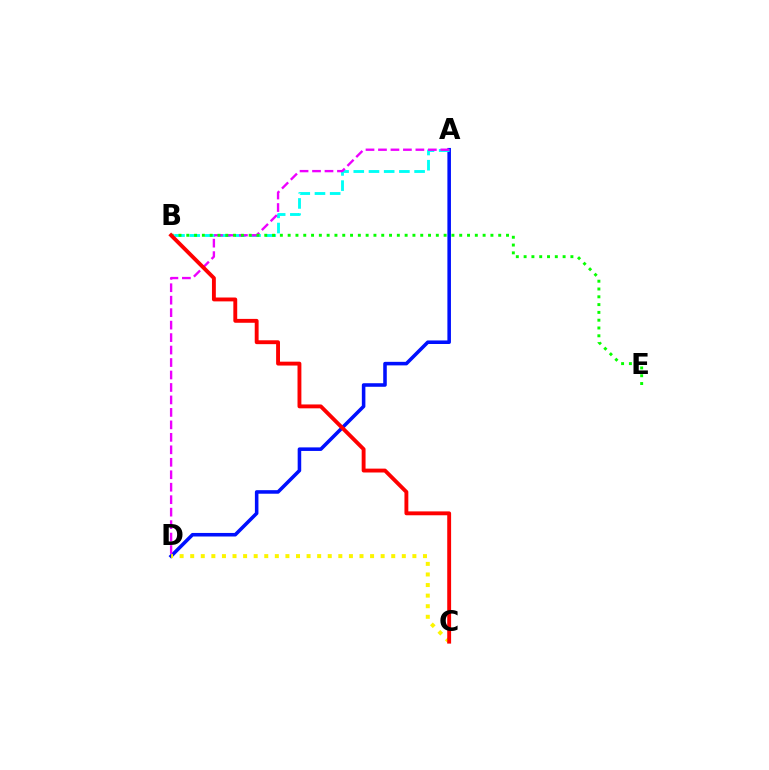{('A', 'D'): [{'color': '#0010ff', 'line_style': 'solid', 'thickness': 2.56}, {'color': '#ee00ff', 'line_style': 'dashed', 'thickness': 1.69}], ('C', 'D'): [{'color': '#fcf500', 'line_style': 'dotted', 'thickness': 2.87}], ('A', 'B'): [{'color': '#00fff6', 'line_style': 'dashed', 'thickness': 2.07}], ('B', 'E'): [{'color': '#08ff00', 'line_style': 'dotted', 'thickness': 2.12}], ('B', 'C'): [{'color': '#ff0000', 'line_style': 'solid', 'thickness': 2.79}]}